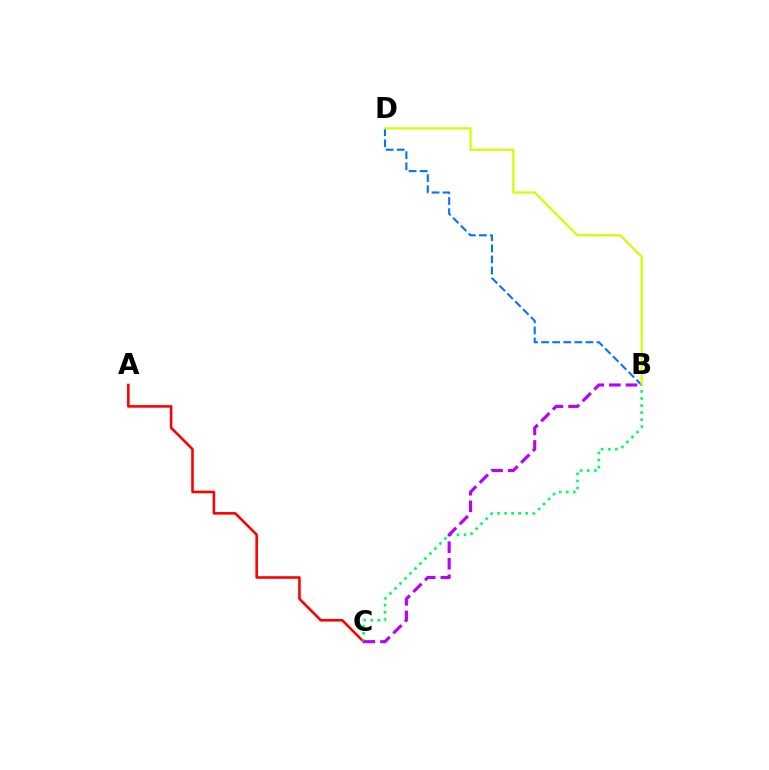{('B', 'D'): [{'color': '#0074ff', 'line_style': 'dashed', 'thickness': 1.51}, {'color': '#d1ff00', 'line_style': 'solid', 'thickness': 1.61}], ('A', 'C'): [{'color': '#ff0000', 'line_style': 'solid', 'thickness': 1.86}], ('B', 'C'): [{'color': '#00ff5c', 'line_style': 'dotted', 'thickness': 1.92}, {'color': '#b900ff', 'line_style': 'dashed', 'thickness': 2.25}]}